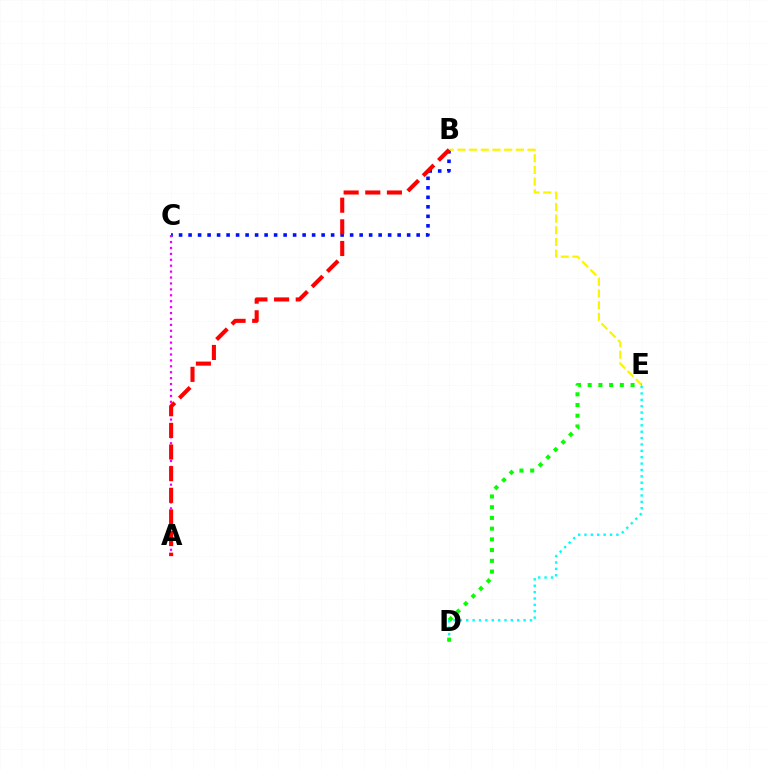{('B', 'C'): [{'color': '#0010ff', 'line_style': 'dotted', 'thickness': 2.58}], ('B', 'E'): [{'color': '#fcf500', 'line_style': 'dashed', 'thickness': 1.59}], ('D', 'E'): [{'color': '#00fff6', 'line_style': 'dotted', 'thickness': 1.73}, {'color': '#08ff00', 'line_style': 'dotted', 'thickness': 2.91}], ('A', 'C'): [{'color': '#ee00ff', 'line_style': 'dotted', 'thickness': 1.61}], ('A', 'B'): [{'color': '#ff0000', 'line_style': 'dashed', 'thickness': 2.94}]}